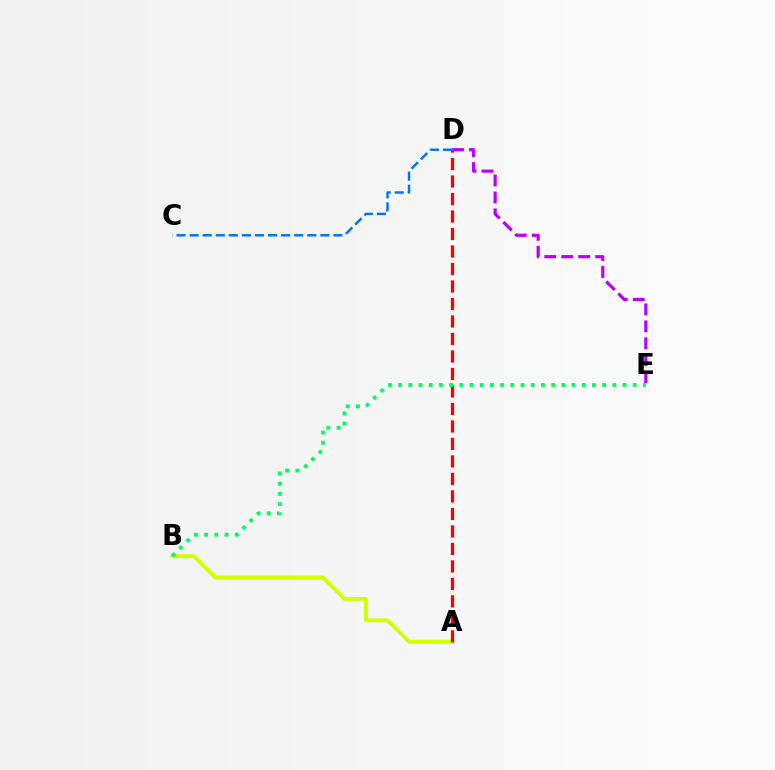{('A', 'B'): [{'color': '#d1ff00', 'line_style': 'solid', 'thickness': 2.79}], ('A', 'D'): [{'color': '#ff0000', 'line_style': 'dashed', 'thickness': 2.38}], ('B', 'E'): [{'color': '#00ff5c', 'line_style': 'dotted', 'thickness': 2.77}], ('D', 'E'): [{'color': '#b900ff', 'line_style': 'dashed', 'thickness': 2.3}], ('C', 'D'): [{'color': '#0074ff', 'line_style': 'dashed', 'thickness': 1.78}]}